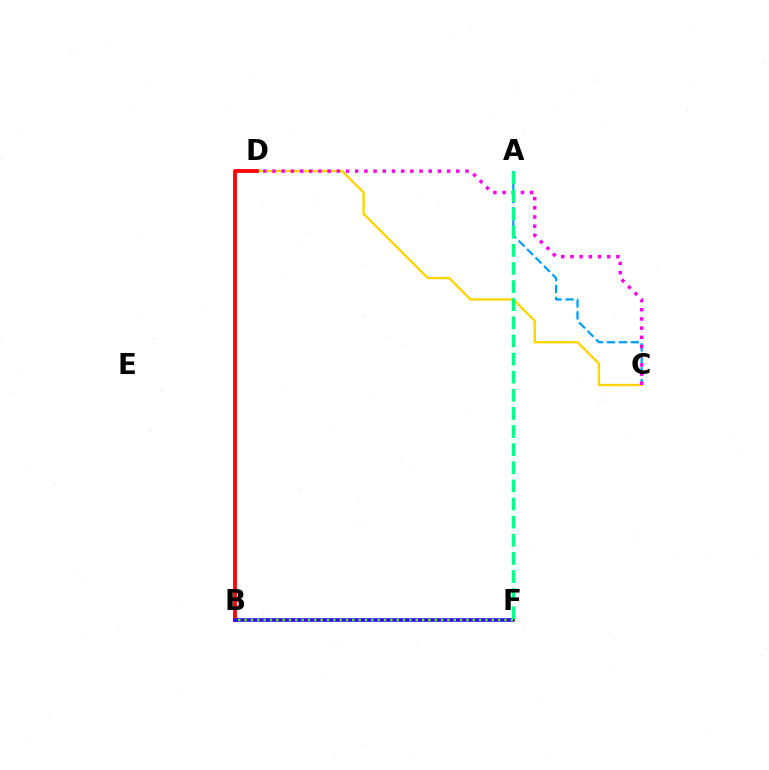{('C', 'D'): [{'color': '#ffd500', 'line_style': 'solid', 'thickness': 1.71}, {'color': '#ff00ed', 'line_style': 'dotted', 'thickness': 2.5}], ('A', 'C'): [{'color': '#009eff', 'line_style': 'dashed', 'thickness': 1.62}], ('B', 'D'): [{'color': '#ff0000', 'line_style': 'solid', 'thickness': 2.73}], ('B', 'F'): [{'color': '#3700ff', 'line_style': 'solid', 'thickness': 2.59}, {'color': '#4fff00', 'line_style': 'dotted', 'thickness': 1.72}], ('A', 'F'): [{'color': '#00ff86', 'line_style': 'dashed', 'thickness': 2.46}]}